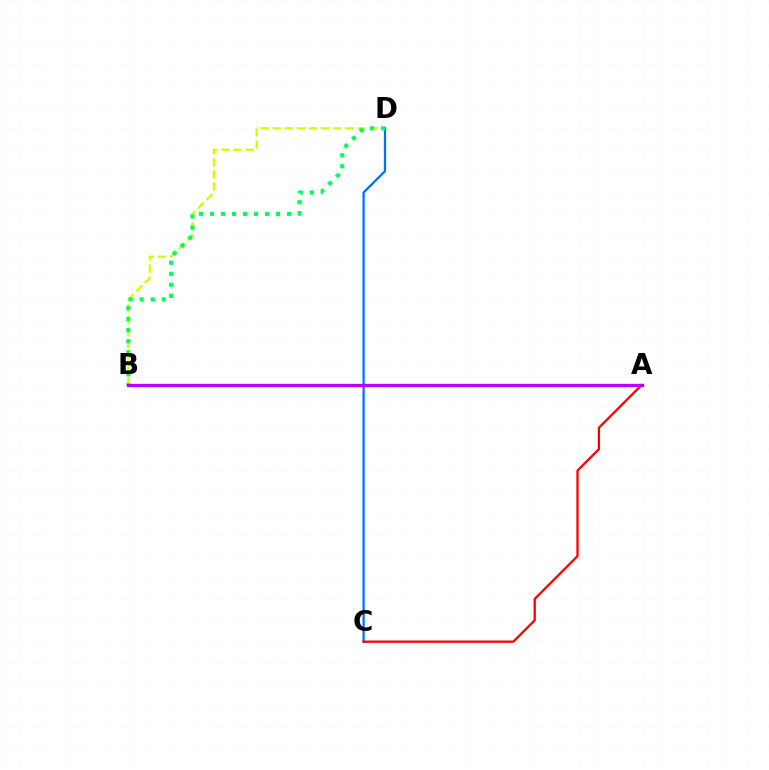{('C', 'D'): [{'color': '#0074ff', 'line_style': 'solid', 'thickness': 1.64}], ('B', 'D'): [{'color': '#d1ff00', 'line_style': 'dashed', 'thickness': 1.64}, {'color': '#00ff5c', 'line_style': 'dotted', 'thickness': 2.99}], ('A', 'C'): [{'color': '#ff0000', 'line_style': 'solid', 'thickness': 1.65}], ('A', 'B'): [{'color': '#b900ff', 'line_style': 'solid', 'thickness': 2.38}]}